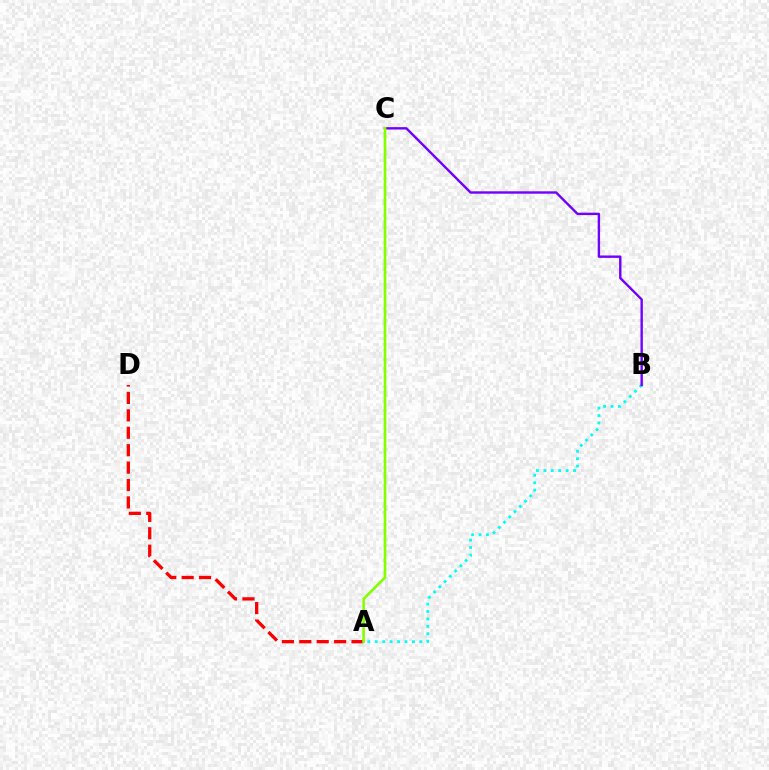{('A', 'D'): [{'color': '#ff0000', 'line_style': 'dashed', 'thickness': 2.37}], ('A', 'B'): [{'color': '#00fff6', 'line_style': 'dotted', 'thickness': 2.02}], ('B', 'C'): [{'color': '#7200ff', 'line_style': 'solid', 'thickness': 1.72}], ('A', 'C'): [{'color': '#84ff00', 'line_style': 'solid', 'thickness': 1.89}]}